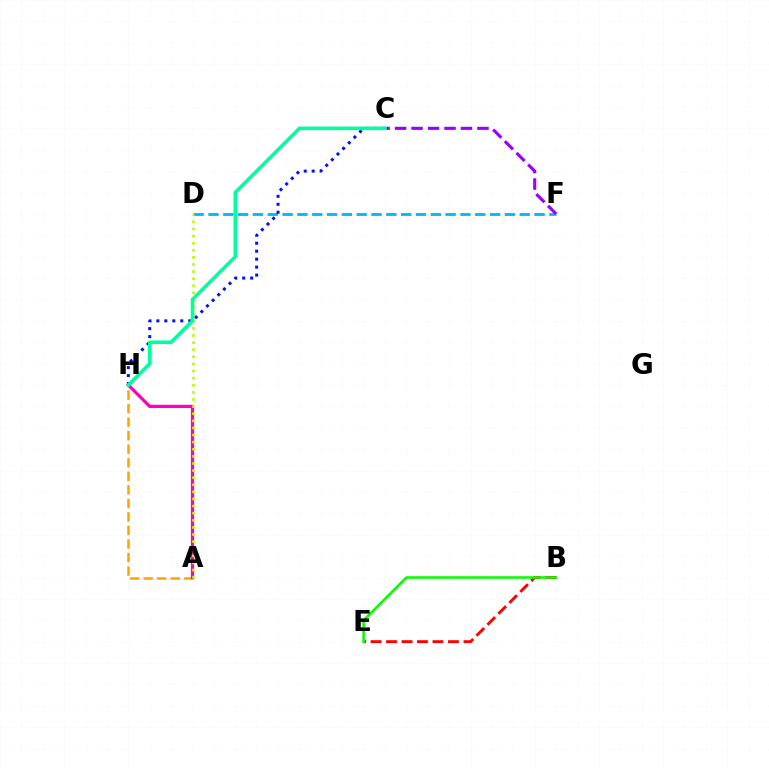{('D', 'F'): [{'color': '#00b5ff', 'line_style': 'dashed', 'thickness': 2.01}], ('B', 'E'): [{'color': '#ff0000', 'line_style': 'dashed', 'thickness': 2.1}, {'color': '#08ff00', 'line_style': 'solid', 'thickness': 1.84}], ('C', 'H'): [{'color': '#0010ff', 'line_style': 'dotted', 'thickness': 2.16}, {'color': '#00ff9d', 'line_style': 'solid', 'thickness': 2.55}], ('A', 'H'): [{'color': '#ffa500', 'line_style': 'dashed', 'thickness': 1.84}, {'color': '#ff00bd', 'line_style': 'solid', 'thickness': 2.34}], ('A', 'D'): [{'color': '#b3ff00', 'line_style': 'dotted', 'thickness': 1.93}], ('C', 'F'): [{'color': '#9b00ff', 'line_style': 'dashed', 'thickness': 2.24}]}